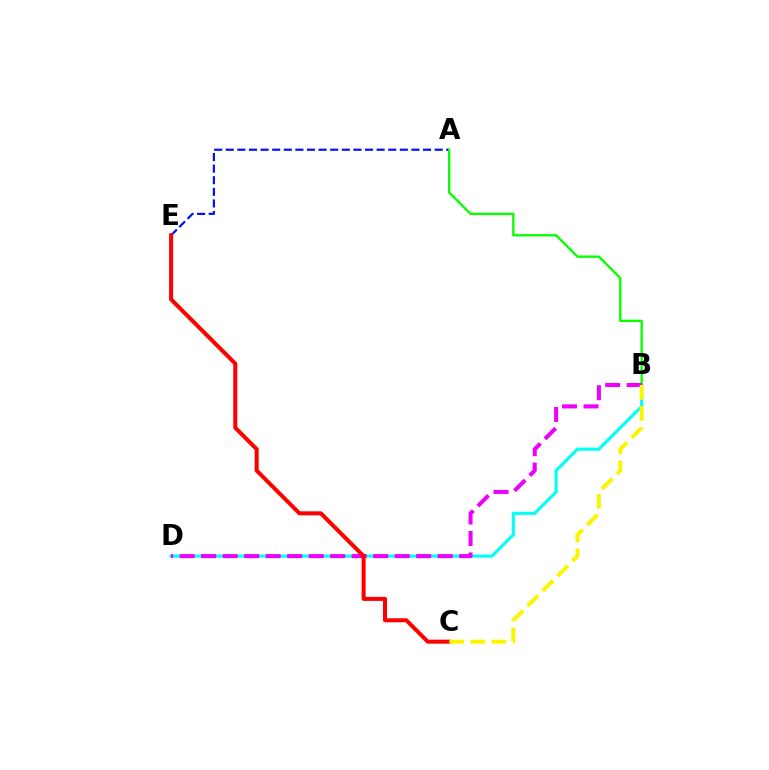{('B', 'D'): [{'color': '#00fff6', 'line_style': 'solid', 'thickness': 2.24}, {'color': '#ee00ff', 'line_style': 'dashed', 'thickness': 2.92}], ('A', 'E'): [{'color': '#0010ff', 'line_style': 'dashed', 'thickness': 1.58}], ('A', 'B'): [{'color': '#08ff00', 'line_style': 'solid', 'thickness': 1.7}], ('C', 'E'): [{'color': '#ff0000', 'line_style': 'solid', 'thickness': 2.9}], ('B', 'C'): [{'color': '#fcf500', 'line_style': 'dashed', 'thickness': 2.87}]}